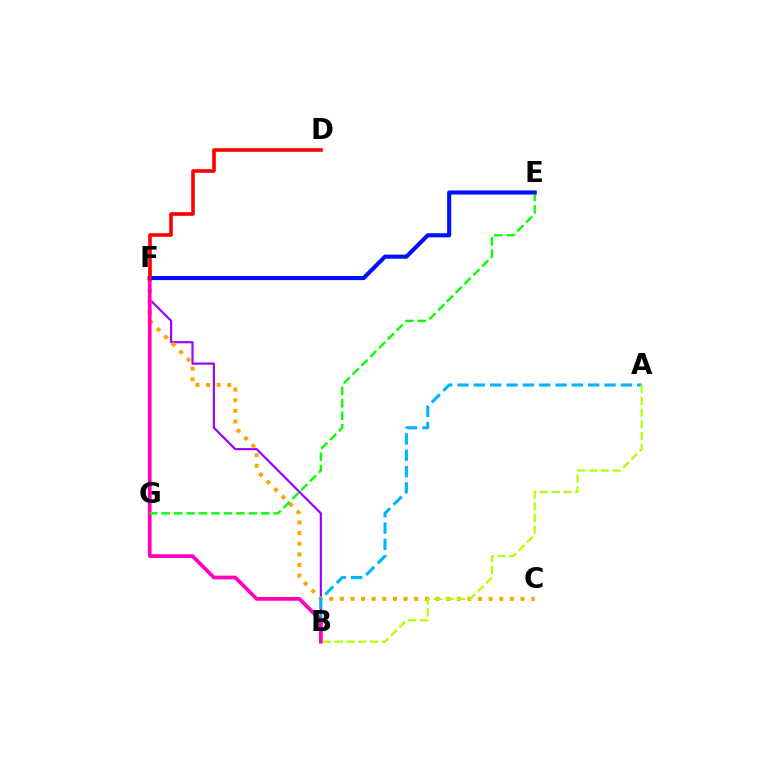{('F', 'G'): [{'color': '#00ff9d', 'line_style': 'dotted', 'thickness': 1.62}], ('B', 'F'): [{'color': '#9b00ff', 'line_style': 'solid', 'thickness': 1.57}, {'color': '#ff00bd', 'line_style': 'solid', 'thickness': 2.68}], ('C', 'F'): [{'color': '#ffa500', 'line_style': 'dotted', 'thickness': 2.89}], ('A', 'B'): [{'color': '#00b5ff', 'line_style': 'dashed', 'thickness': 2.22}, {'color': '#b3ff00', 'line_style': 'dashed', 'thickness': 1.6}], ('E', 'G'): [{'color': '#08ff00', 'line_style': 'dashed', 'thickness': 1.69}], ('E', 'F'): [{'color': '#0010ff', 'line_style': 'solid', 'thickness': 2.96}], ('D', 'F'): [{'color': '#ff0000', 'line_style': 'solid', 'thickness': 2.59}]}